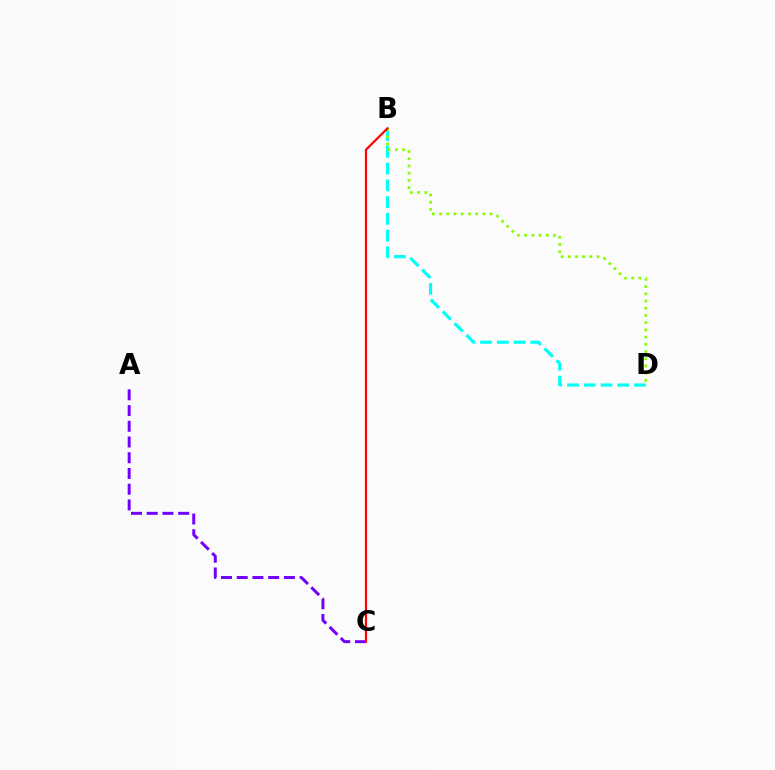{('A', 'C'): [{'color': '#7200ff', 'line_style': 'dashed', 'thickness': 2.14}], ('B', 'D'): [{'color': '#00fff6', 'line_style': 'dashed', 'thickness': 2.27}, {'color': '#84ff00', 'line_style': 'dotted', 'thickness': 1.96}], ('B', 'C'): [{'color': '#ff0000', 'line_style': 'solid', 'thickness': 1.57}]}